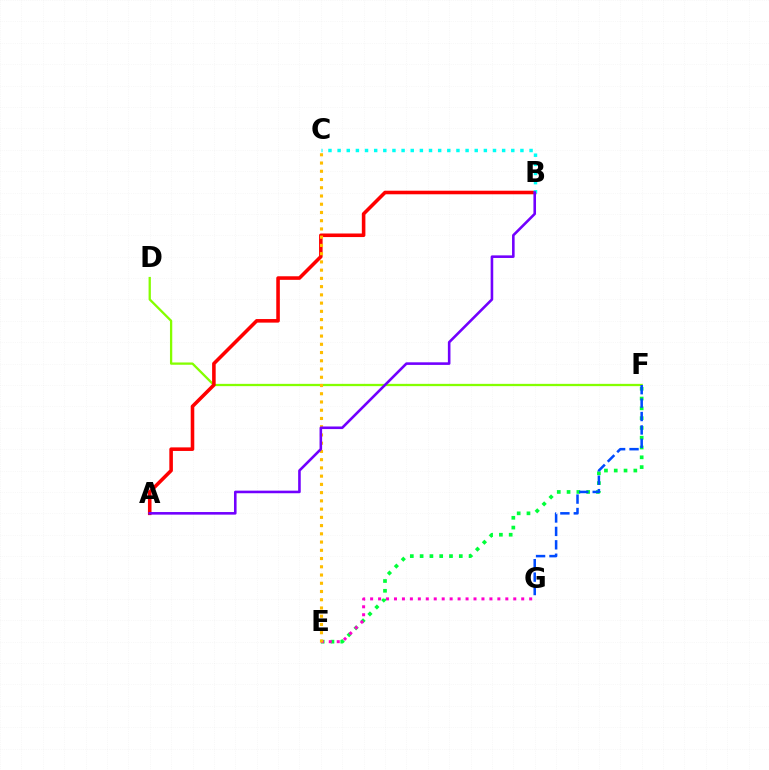{('E', 'F'): [{'color': '#00ff39', 'line_style': 'dotted', 'thickness': 2.66}], ('D', 'F'): [{'color': '#84ff00', 'line_style': 'solid', 'thickness': 1.65}], ('E', 'G'): [{'color': '#ff00cf', 'line_style': 'dotted', 'thickness': 2.16}], ('F', 'G'): [{'color': '#004bff', 'line_style': 'dashed', 'thickness': 1.82}], ('A', 'B'): [{'color': '#ff0000', 'line_style': 'solid', 'thickness': 2.57}, {'color': '#7200ff', 'line_style': 'solid', 'thickness': 1.87}], ('B', 'C'): [{'color': '#00fff6', 'line_style': 'dotted', 'thickness': 2.48}], ('C', 'E'): [{'color': '#ffbd00', 'line_style': 'dotted', 'thickness': 2.24}]}